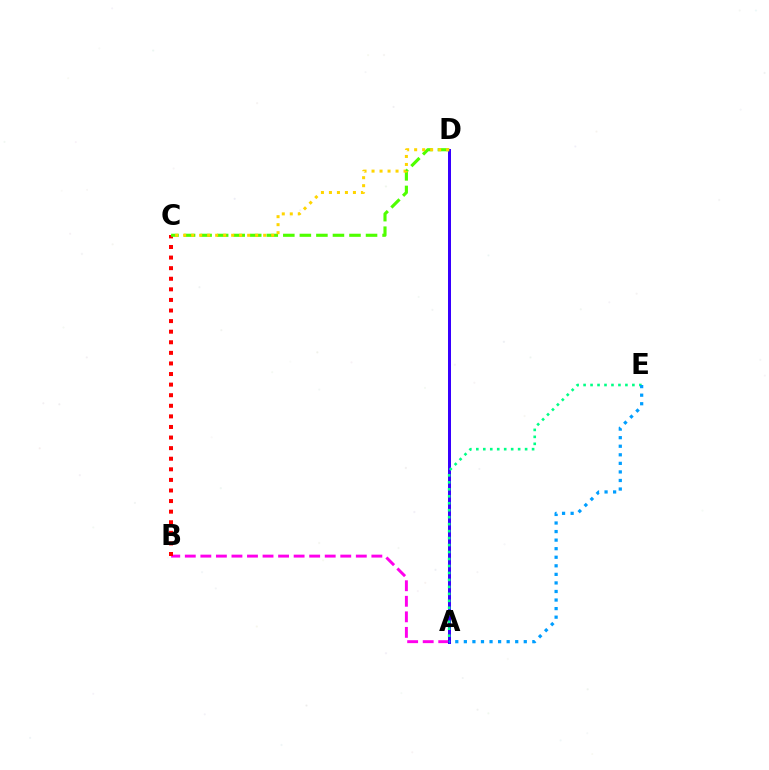{('A', 'B'): [{'color': '#ff00ed', 'line_style': 'dashed', 'thickness': 2.11}], ('B', 'C'): [{'color': '#ff0000', 'line_style': 'dotted', 'thickness': 2.88}], ('A', 'D'): [{'color': '#3700ff', 'line_style': 'solid', 'thickness': 2.16}], ('A', 'E'): [{'color': '#00ff86', 'line_style': 'dotted', 'thickness': 1.89}, {'color': '#009eff', 'line_style': 'dotted', 'thickness': 2.33}], ('C', 'D'): [{'color': '#4fff00', 'line_style': 'dashed', 'thickness': 2.25}, {'color': '#ffd500', 'line_style': 'dotted', 'thickness': 2.17}]}